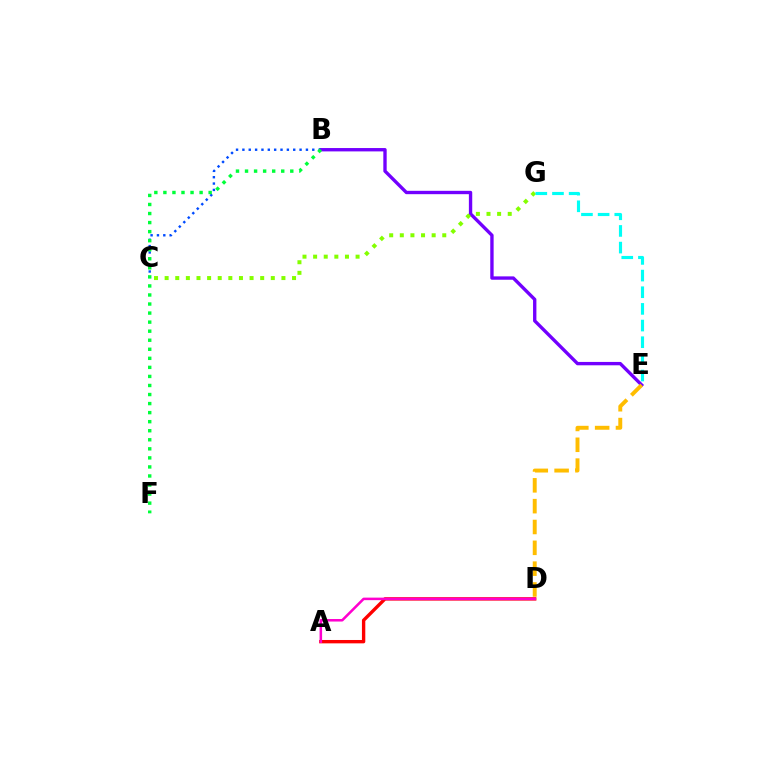{('B', 'E'): [{'color': '#7200ff', 'line_style': 'solid', 'thickness': 2.42}], ('B', 'C'): [{'color': '#004bff', 'line_style': 'dotted', 'thickness': 1.73}], ('C', 'G'): [{'color': '#84ff00', 'line_style': 'dotted', 'thickness': 2.88}], ('A', 'D'): [{'color': '#ff0000', 'line_style': 'solid', 'thickness': 2.42}, {'color': '#ff00cf', 'line_style': 'solid', 'thickness': 1.82}], ('E', 'G'): [{'color': '#00fff6', 'line_style': 'dashed', 'thickness': 2.26}], ('B', 'F'): [{'color': '#00ff39', 'line_style': 'dotted', 'thickness': 2.46}], ('D', 'E'): [{'color': '#ffbd00', 'line_style': 'dashed', 'thickness': 2.83}]}